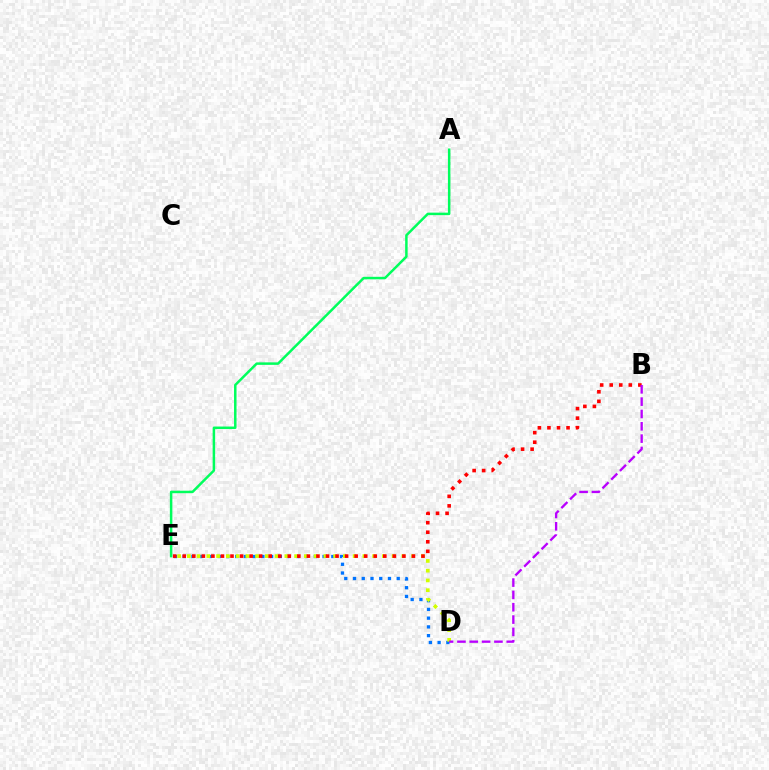{('D', 'E'): [{'color': '#0074ff', 'line_style': 'dotted', 'thickness': 2.37}, {'color': '#d1ff00', 'line_style': 'dotted', 'thickness': 2.65}], ('B', 'E'): [{'color': '#ff0000', 'line_style': 'dotted', 'thickness': 2.59}], ('A', 'E'): [{'color': '#00ff5c', 'line_style': 'solid', 'thickness': 1.8}], ('B', 'D'): [{'color': '#b900ff', 'line_style': 'dashed', 'thickness': 1.68}]}